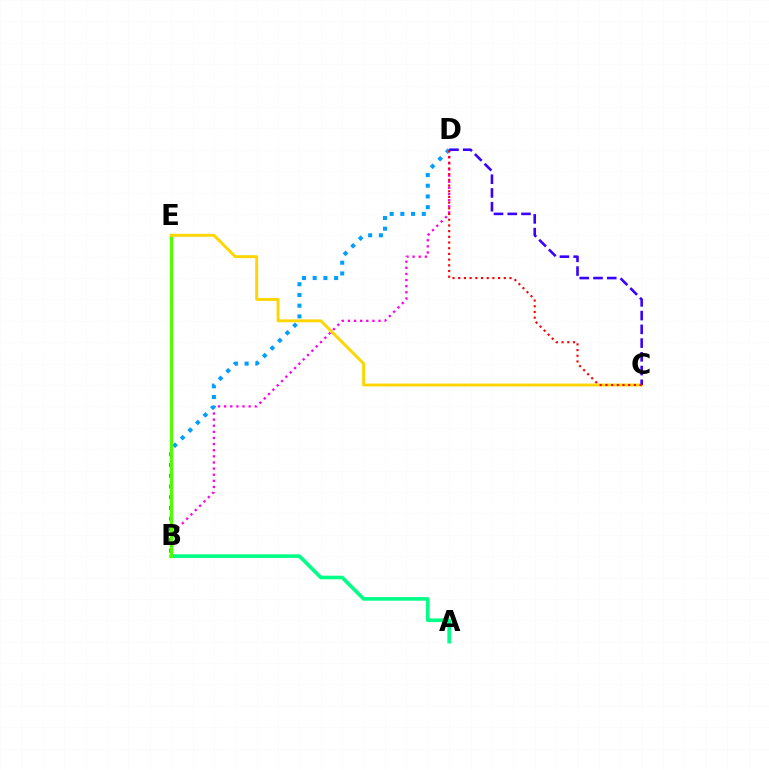{('B', 'D'): [{'color': '#ff00ed', 'line_style': 'dotted', 'thickness': 1.66}, {'color': '#009eff', 'line_style': 'dotted', 'thickness': 2.91}], ('A', 'B'): [{'color': '#00ff86', 'line_style': 'solid', 'thickness': 2.61}], ('B', 'E'): [{'color': '#4fff00', 'line_style': 'solid', 'thickness': 2.28}], ('C', 'E'): [{'color': '#ffd500', 'line_style': 'solid', 'thickness': 2.09}], ('C', 'D'): [{'color': '#3700ff', 'line_style': 'dashed', 'thickness': 1.87}, {'color': '#ff0000', 'line_style': 'dotted', 'thickness': 1.55}]}